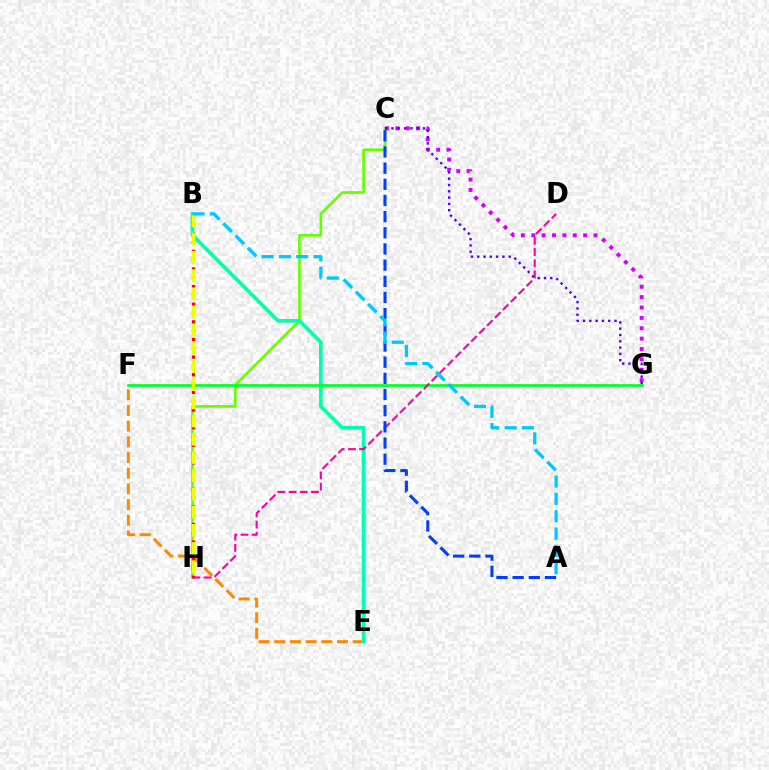{('C', 'H'): [{'color': '#66ff00', 'line_style': 'solid', 'thickness': 1.91}], ('C', 'G'): [{'color': '#d600ff', 'line_style': 'dotted', 'thickness': 2.82}, {'color': '#4f00ff', 'line_style': 'dotted', 'thickness': 1.71}], ('E', 'F'): [{'color': '#ff8800', 'line_style': 'dashed', 'thickness': 2.13}], ('B', 'H'): [{'color': '#ff0000', 'line_style': 'dotted', 'thickness': 2.39}, {'color': '#eeff00', 'line_style': 'dashed', 'thickness': 2.47}], ('B', 'E'): [{'color': '#00ffaf', 'line_style': 'solid', 'thickness': 2.66}], ('F', 'G'): [{'color': '#00ff27', 'line_style': 'solid', 'thickness': 1.94}], ('D', 'H'): [{'color': '#ff00a0', 'line_style': 'dashed', 'thickness': 1.52}], ('A', 'C'): [{'color': '#003fff', 'line_style': 'dashed', 'thickness': 2.2}], ('A', 'B'): [{'color': '#00c7ff', 'line_style': 'dashed', 'thickness': 2.36}]}